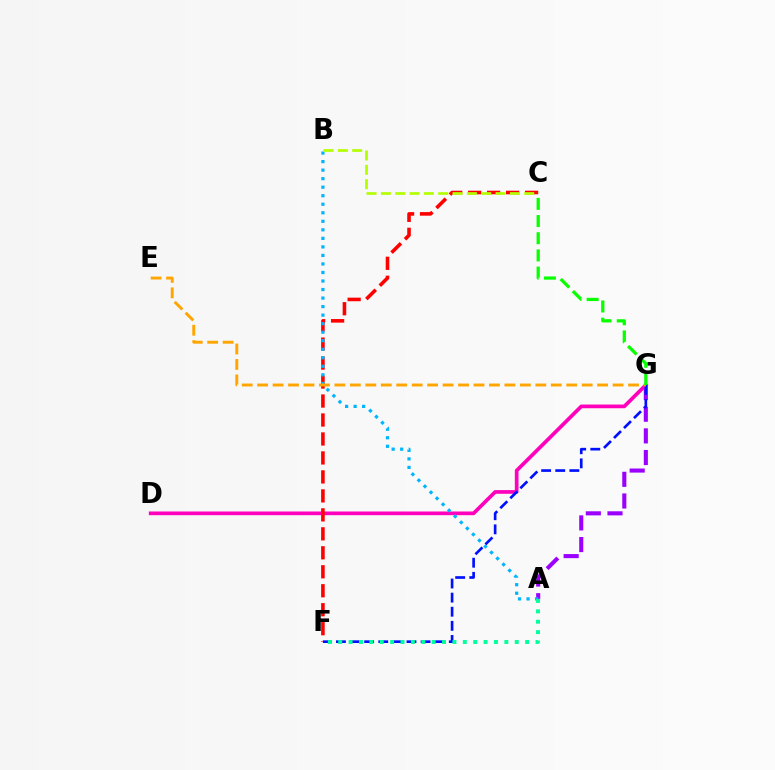{('A', 'G'): [{'color': '#9b00ff', 'line_style': 'dashed', 'thickness': 2.94}], ('D', 'G'): [{'color': '#ff00bd', 'line_style': 'solid', 'thickness': 2.66}], ('C', 'F'): [{'color': '#ff0000', 'line_style': 'dashed', 'thickness': 2.58}], ('A', 'B'): [{'color': '#00b5ff', 'line_style': 'dotted', 'thickness': 2.32}], ('F', 'G'): [{'color': '#0010ff', 'line_style': 'dashed', 'thickness': 1.92}], ('A', 'F'): [{'color': '#00ff9d', 'line_style': 'dotted', 'thickness': 2.82}], ('E', 'G'): [{'color': '#ffa500', 'line_style': 'dashed', 'thickness': 2.1}], ('B', 'C'): [{'color': '#b3ff00', 'line_style': 'dashed', 'thickness': 1.95}], ('C', 'G'): [{'color': '#08ff00', 'line_style': 'dashed', 'thickness': 2.33}]}